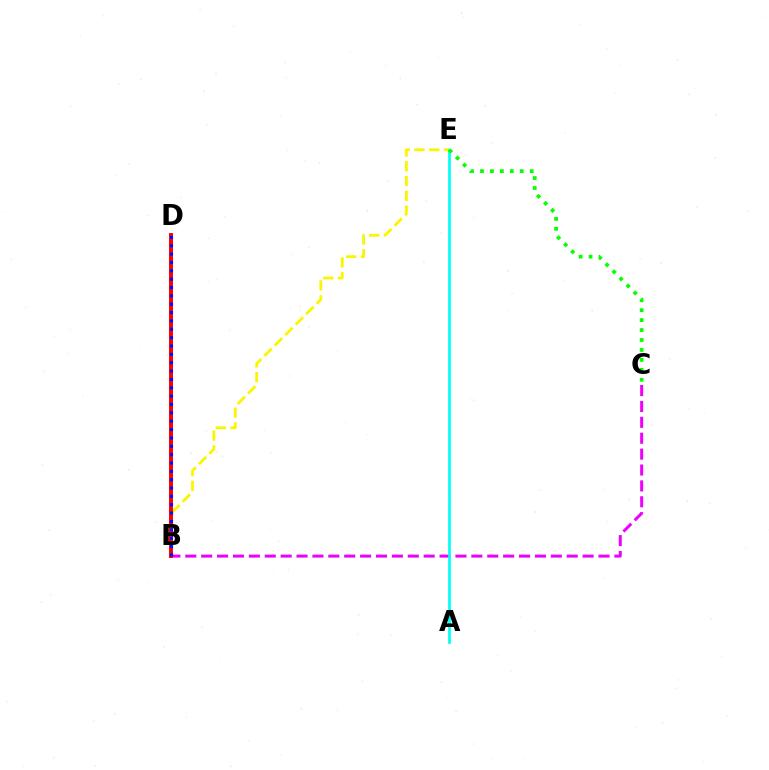{('B', 'C'): [{'color': '#ee00ff', 'line_style': 'dashed', 'thickness': 2.16}], ('B', 'E'): [{'color': '#fcf500', 'line_style': 'dashed', 'thickness': 2.01}], ('A', 'E'): [{'color': '#00fff6', 'line_style': 'solid', 'thickness': 1.97}], ('B', 'D'): [{'color': '#ff0000', 'line_style': 'solid', 'thickness': 2.85}, {'color': '#0010ff', 'line_style': 'dotted', 'thickness': 2.27}], ('C', 'E'): [{'color': '#08ff00', 'line_style': 'dotted', 'thickness': 2.7}]}